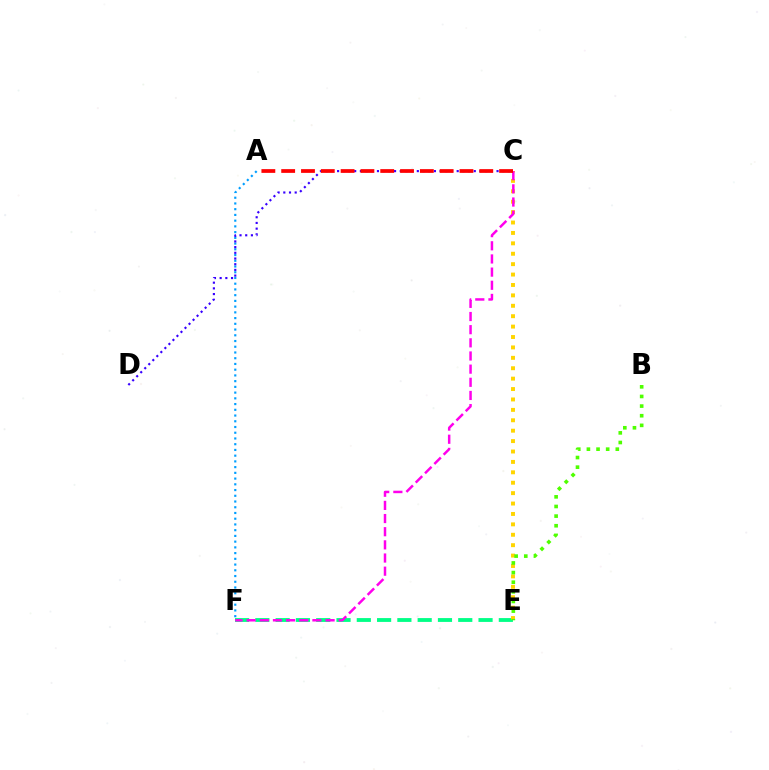{('E', 'F'): [{'color': '#00ff86', 'line_style': 'dashed', 'thickness': 2.76}], ('A', 'F'): [{'color': '#009eff', 'line_style': 'dotted', 'thickness': 1.56}], ('C', 'E'): [{'color': '#ffd500', 'line_style': 'dotted', 'thickness': 2.83}], ('B', 'E'): [{'color': '#4fff00', 'line_style': 'dotted', 'thickness': 2.62}], ('C', 'F'): [{'color': '#ff00ed', 'line_style': 'dashed', 'thickness': 1.79}], ('C', 'D'): [{'color': '#3700ff', 'line_style': 'dotted', 'thickness': 1.55}], ('A', 'C'): [{'color': '#ff0000', 'line_style': 'dashed', 'thickness': 2.69}]}